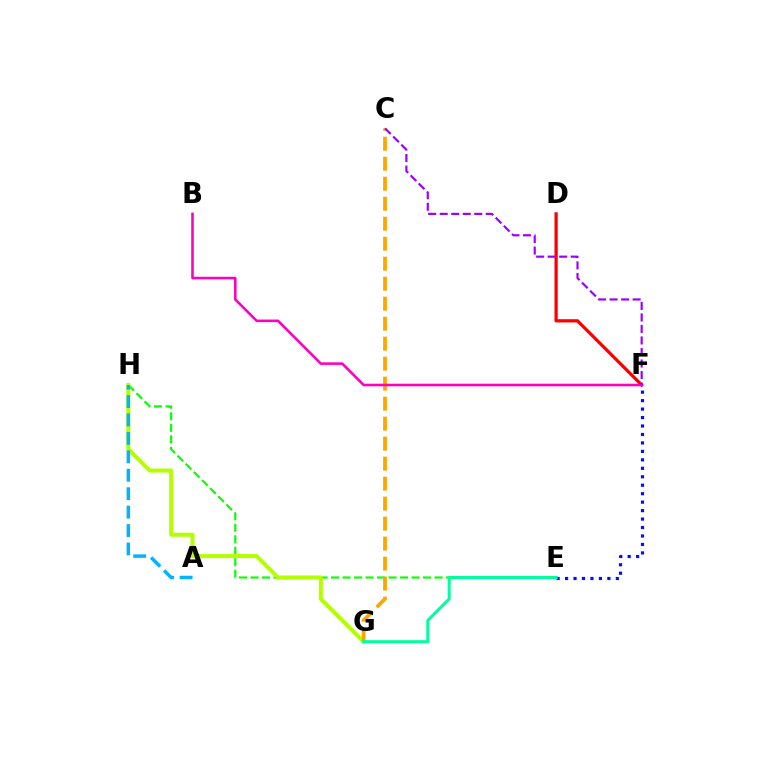{('E', 'H'): [{'color': '#08ff00', 'line_style': 'dashed', 'thickness': 1.56}], ('D', 'F'): [{'color': '#ff0000', 'line_style': 'solid', 'thickness': 2.35}], ('E', 'F'): [{'color': '#0010ff', 'line_style': 'dotted', 'thickness': 2.3}], ('G', 'H'): [{'color': '#b3ff00', 'line_style': 'solid', 'thickness': 2.91}], ('C', 'G'): [{'color': '#ffa500', 'line_style': 'dashed', 'thickness': 2.72}], ('A', 'H'): [{'color': '#00b5ff', 'line_style': 'dashed', 'thickness': 2.5}], ('B', 'F'): [{'color': '#ff00bd', 'line_style': 'solid', 'thickness': 1.86}], ('C', 'F'): [{'color': '#9b00ff', 'line_style': 'dashed', 'thickness': 1.56}], ('E', 'G'): [{'color': '#00ff9d', 'line_style': 'solid', 'thickness': 2.15}]}